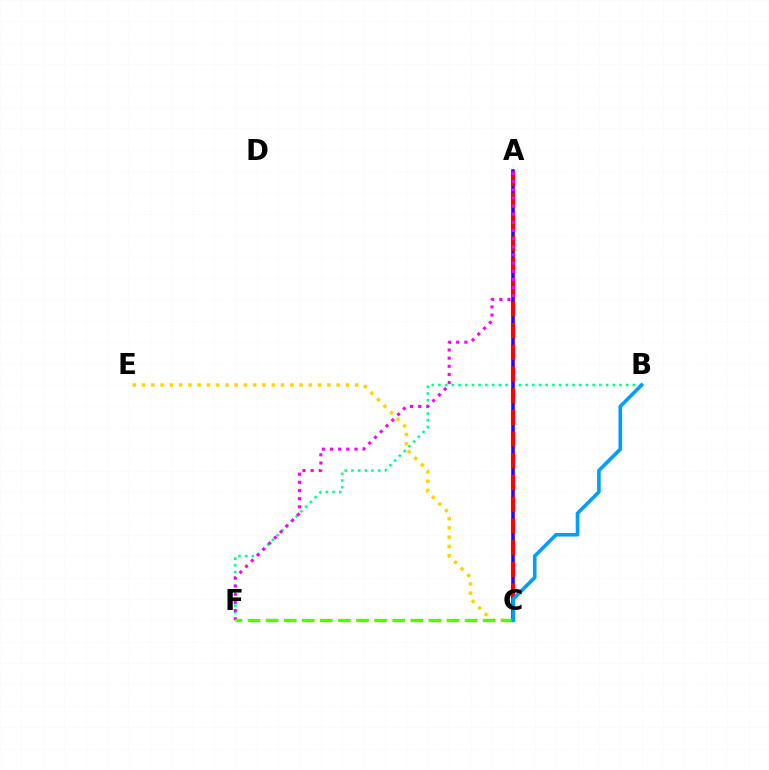{('B', 'F'): [{'color': '#00ff86', 'line_style': 'dotted', 'thickness': 1.82}], ('A', 'C'): [{'color': '#3700ff', 'line_style': 'solid', 'thickness': 2.6}, {'color': '#ff0000', 'line_style': 'dashed', 'thickness': 2.95}], ('A', 'F'): [{'color': '#ff00ed', 'line_style': 'dotted', 'thickness': 2.21}], ('C', 'E'): [{'color': '#ffd500', 'line_style': 'dotted', 'thickness': 2.52}], ('C', 'F'): [{'color': '#4fff00', 'line_style': 'dashed', 'thickness': 2.46}], ('B', 'C'): [{'color': '#009eff', 'line_style': 'solid', 'thickness': 2.6}]}